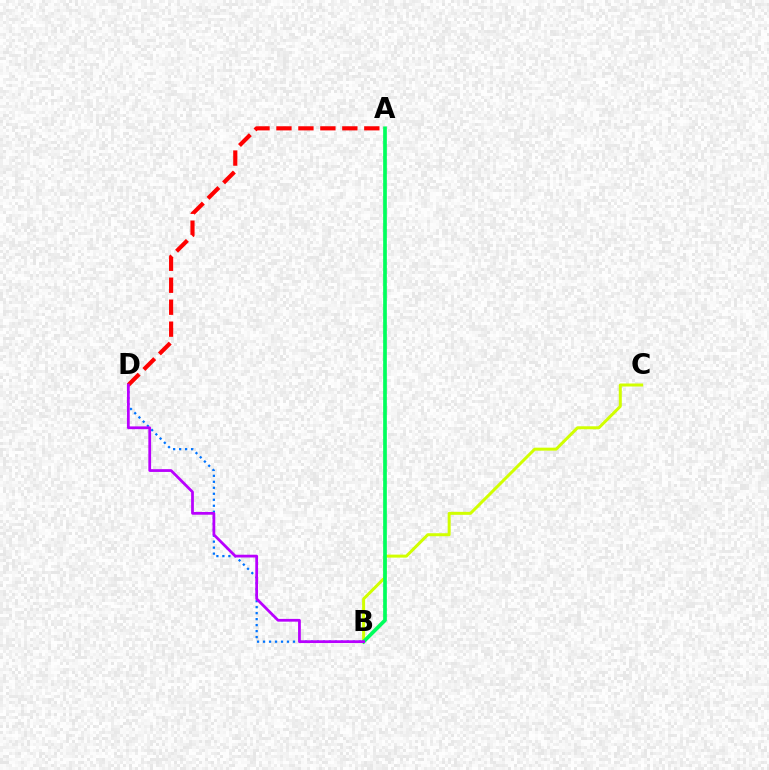{('B', 'D'): [{'color': '#0074ff', 'line_style': 'dotted', 'thickness': 1.63}, {'color': '#b900ff', 'line_style': 'solid', 'thickness': 1.99}], ('A', 'D'): [{'color': '#ff0000', 'line_style': 'dashed', 'thickness': 2.98}], ('B', 'C'): [{'color': '#d1ff00', 'line_style': 'solid', 'thickness': 2.16}], ('A', 'B'): [{'color': '#00ff5c', 'line_style': 'solid', 'thickness': 2.66}]}